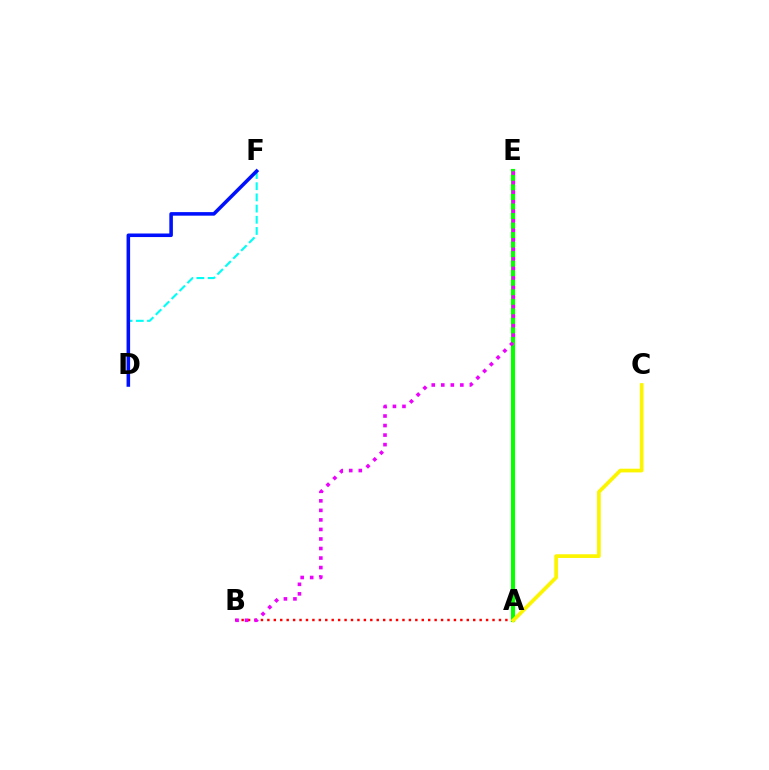{('A', 'B'): [{'color': '#ff0000', 'line_style': 'dotted', 'thickness': 1.75}], ('D', 'F'): [{'color': '#00fff6', 'line_style': 'dashed', 'thickness': 1.52}, {'color': '#0010ff', 'line_style': 'solid', 'thickness': 2.56}], ('A', 'E'): [{'color': '#08ff00', 'line_style': 'solid', 'thickness': 2.98}], ('B', 'E'): [{'color': '#ee00ff', 'line_style': 'dotted', 'thickness': 2.59}], ('A', 'C'): [{'color': '#fcf500', 'line_style': 'solid', 'thickness': 2.66}]}